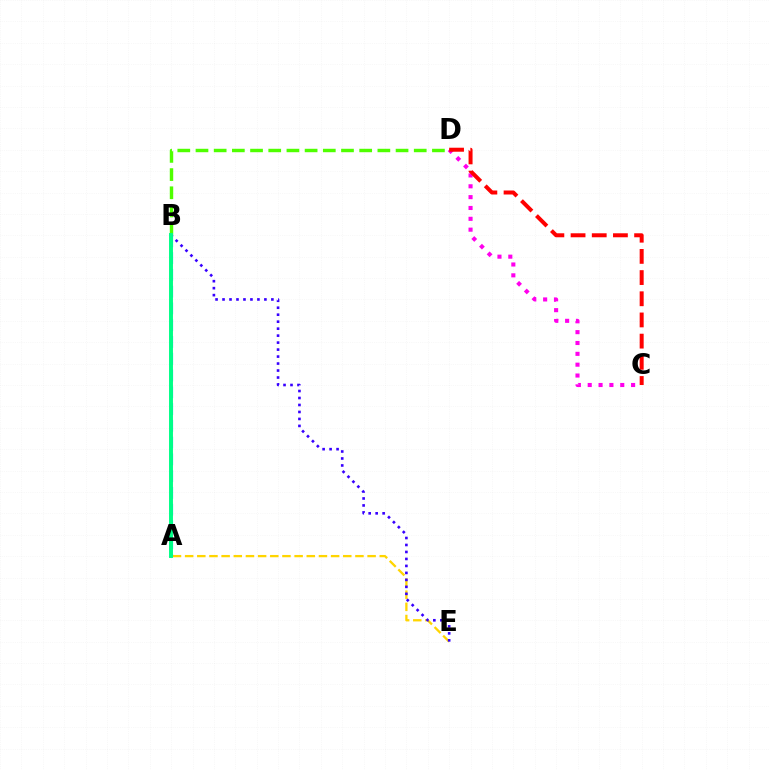{('B', 'D'): [{'color': '#4fff00', 'line_style': 'dashed', 'thickness': 2.47}], ('A', 'E'): [{'color': '#ffd500', 'line_style': 'dashed', 'thickness': 1.65}], ('C', 'D'): [{'color': '#ff00ed', 'line_style': 'dotted', 'thickness': 2.95}, {'color': '#ff0000', 'line_style': 'dashed', 'thickness': 2.88}], ('B', 'E'): [{'color': '#3700ff', 'line_style': 'dotted', 'thickness': 1.9}], ('A', 'B'): [{'color': '#009eff', 'line_style': 'dashed', 'thickness': 2.28}, {'color': '#00ff86', 'line_style': 'solid', 'thickness': 2.83}]}